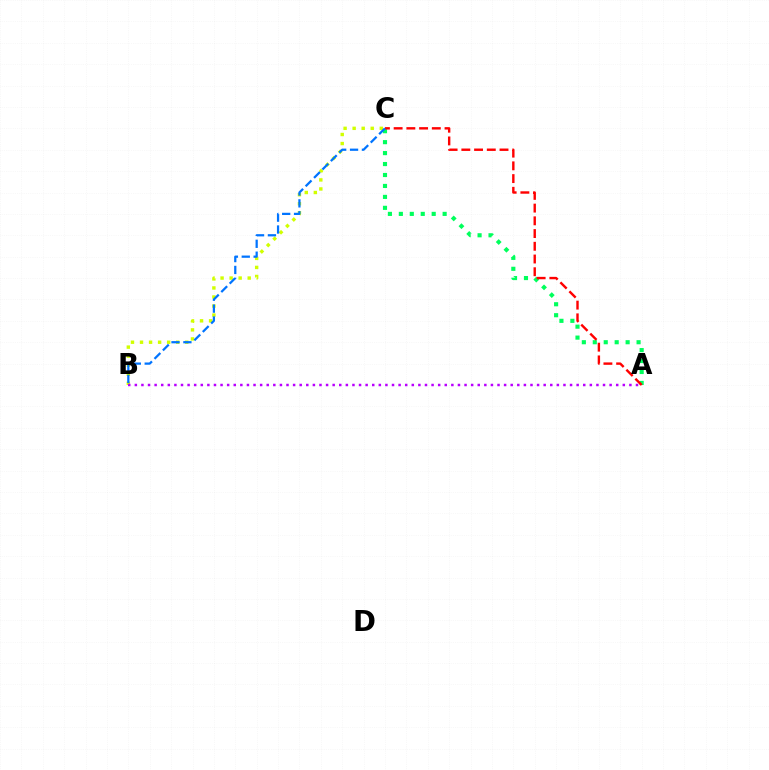{('A', 'C'): [{'color': '#00ff5c', 'line_style': 'dotted', 'thickness': 2.97}, {'color': '#ff0000', 'line_style': 'dashed', 'thickness': 1.73}], ('B', 'C'): [{'color': '#d1ff00', 'line_style': 'dotted', 'thickness': 2.46}, {'color': '#0074ff', 'line_style': 'dashed', 'thickness': 1.61}], ('A', 'B'): [{'color': '#b900ff', 'line_style': 'dotted', 'thickness': 1.79}]}